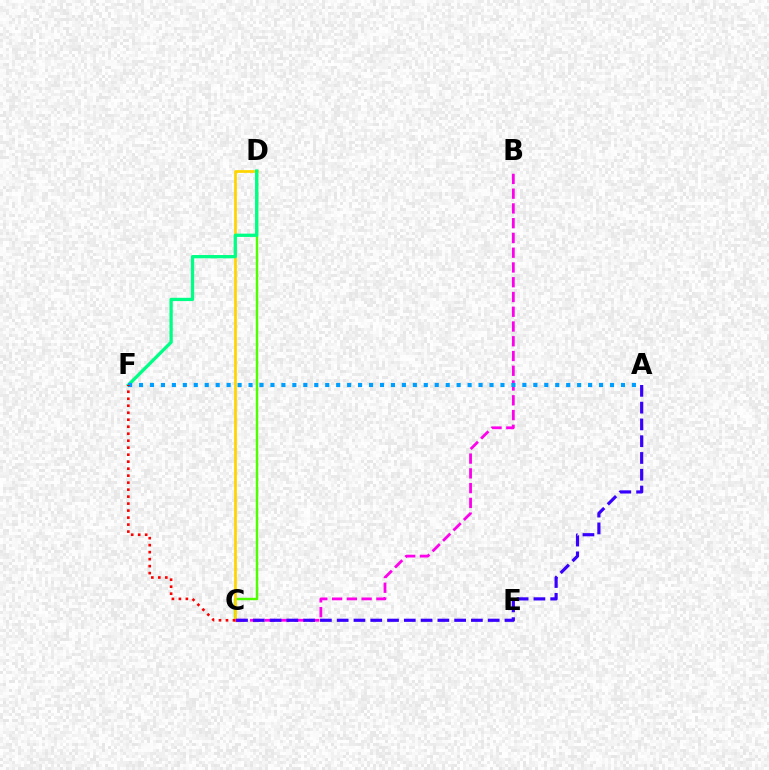{('C', 'D'): [{'color': '#4fff00', 'line_style': 'solid', 'thickness': 1.76}, {'color': '#ffd500', 'line_style': 'solid', 'thickness': 1.97}], ('B', 'C'): [{'color': '#ff00ed', 'line_style': 'dashed', 'thickness': 2.0}], ('D', 'F'): [{'color': '#00ff86', 'line_style': 'solid', 'thickness': 2.37}], ('A', 'F'): [{'color': '#009eff', 'line_style': 'dotted', 'thickness': 2.98}], ('A', 'C'): [{'color': '#3700ff', 'line_style': 'dashed', 'thickness': 2.28}], ('C', 'F'): [{'color': '#ff0000', 'line_style': 'dotted', 'thickness': 1.9}]}